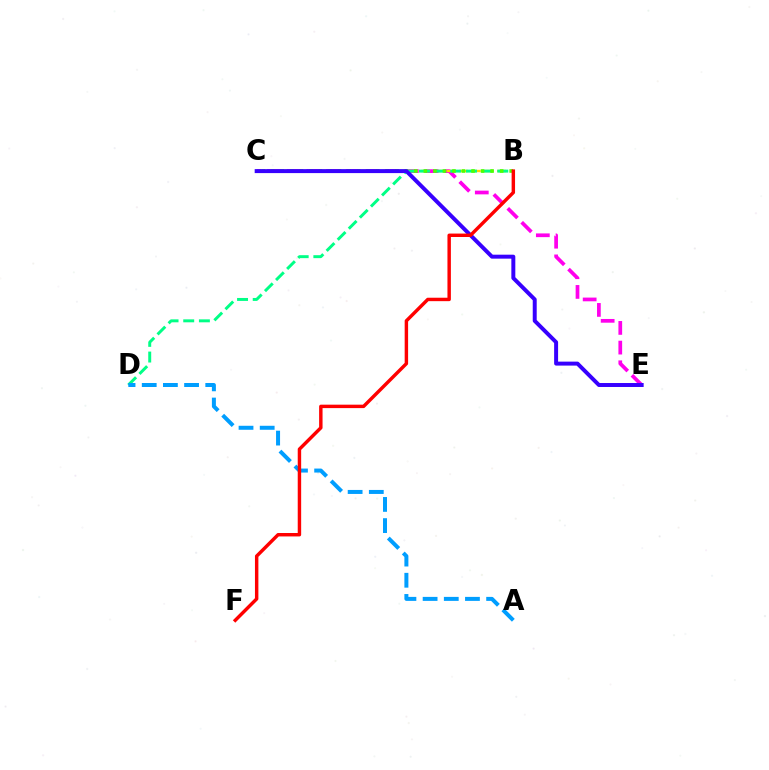{('C', 'E'): [{'color': '#ff00ed', 'line_style': 'dashed', 'thickness': 2.68}, {'color': '#3700ff', 'line_style': 'solid', 'thickness': 2.86}], ('B', 'C'): [{'color': '#ffd500', 'line_style': 'dashed', 'thickness': 1.72}, {'color': '#4fff00', 'line_style': 'dotted', 'thickness': 2.59}], ('B', 'D'): [{'color': '#00ff86', 'line_style': 'dashed', 'thickness': 2.13}], ('A', 'D'): [{'color': '#009eff', 'line_style': 'dashed', 'thickness': 2.88}], ('B', 'F'): [{'color': '#ff0000', 'line_style': 'solid', 'thickness': 2.47}]}